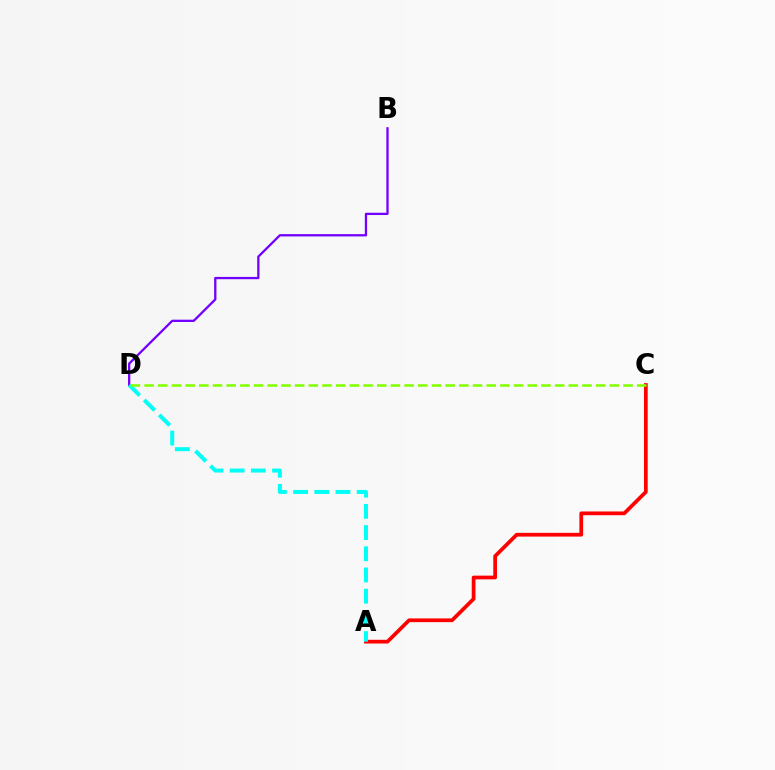{('B', 'D'): [{'color': '#7200ff', 'line_style': 'solid', 'thickness': 1.65}], ('A', 'C'): [{'color': '#ff0000', 'line_style': 'solid', 'thickness': 2.69}], ('A', 'D'): [{'color': '#00fff6', 'line_style': 'dashed', 'thickness': 2.88}], ('C', 'D'): [{'color': '#84ff00', 'line_style': 'dashed', 'thickness': 1.86}]}